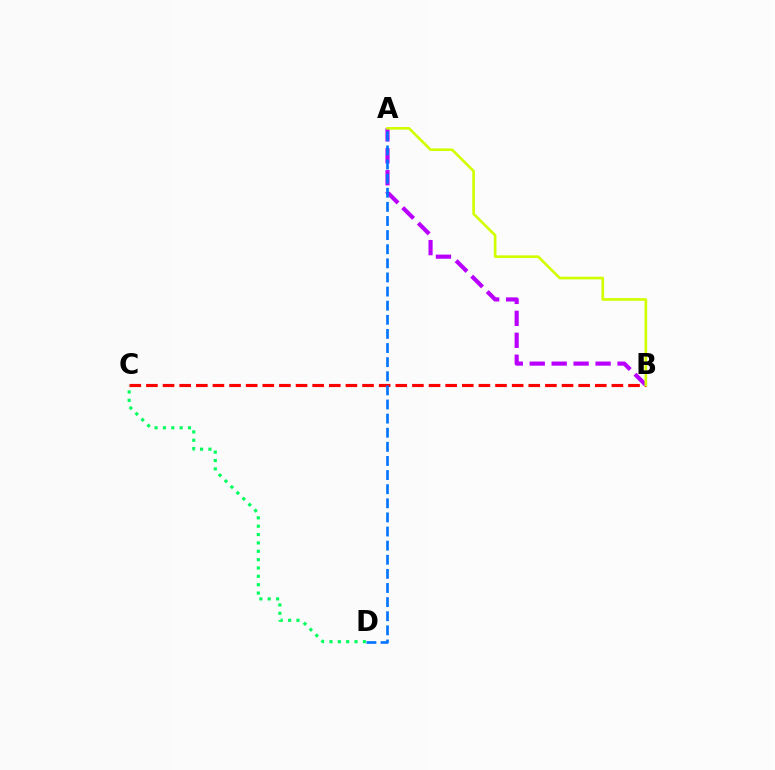{('B', 'C'): [{'color': '#ff0000', 'line_style': 'dashed', 'thickness': 2.26}], ('A', 'B'): [{'color': '#b900ff', 'line_style': 'dashed', 'thickness': 2.98}, {'color': '#d1ff00', 'line_style': 'solid', 'thickness': 1.91}], ('A', 'D'): [{'color': '#0074ff', 'line_style': 'dashed', 'thickness': 1.92}], ('C', 'D'): [{'color': '#00ff5c', 'line_style': 'dotted', 'thickness': 2.27}]}